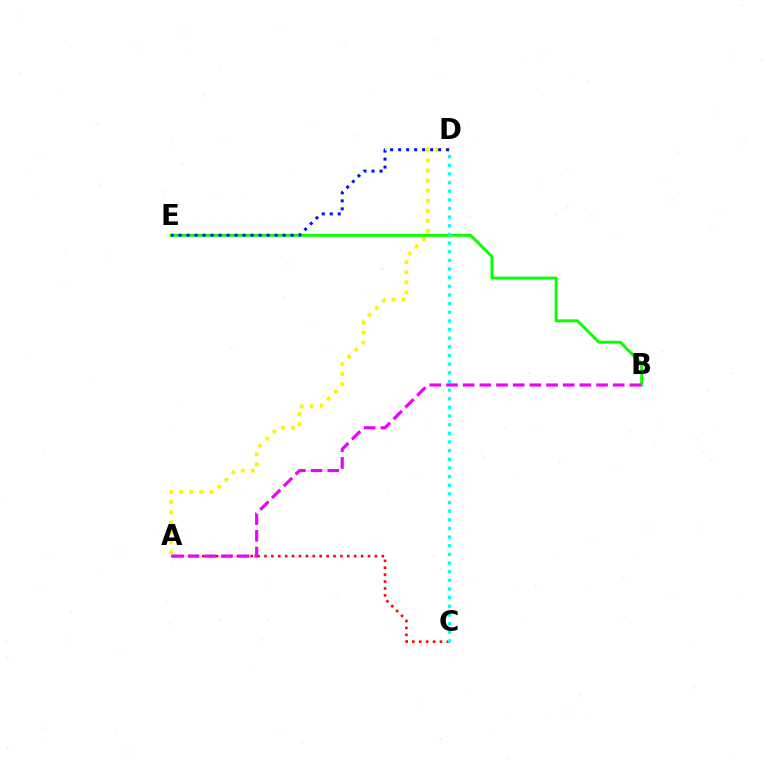{('A', 'D'): [{'color': '#fcf500', 'line_style': 'dotted', 'thickness': 2.73}], ('A', 'C'): [{'color': '#ff0000', 'line_style': 'dotted', 'thickness': 1.88}], ('B', 'E'): [{'color': '#08ff00', 'line_style': 'solid', 'thickness': 2.11}], ('D', 'E'): [{'color': '#0010ff', 'line_style': 'dotted', 'thickness': 2.17}], ('A', 'B'): [{'color': '#ee00ff', 'line_style': 'dashed', 'thickness': 2.27}], ('C', 'D'): [{'color': '#00fff6', 'line_style': 'dotted', 'thickness': 2.35}]}